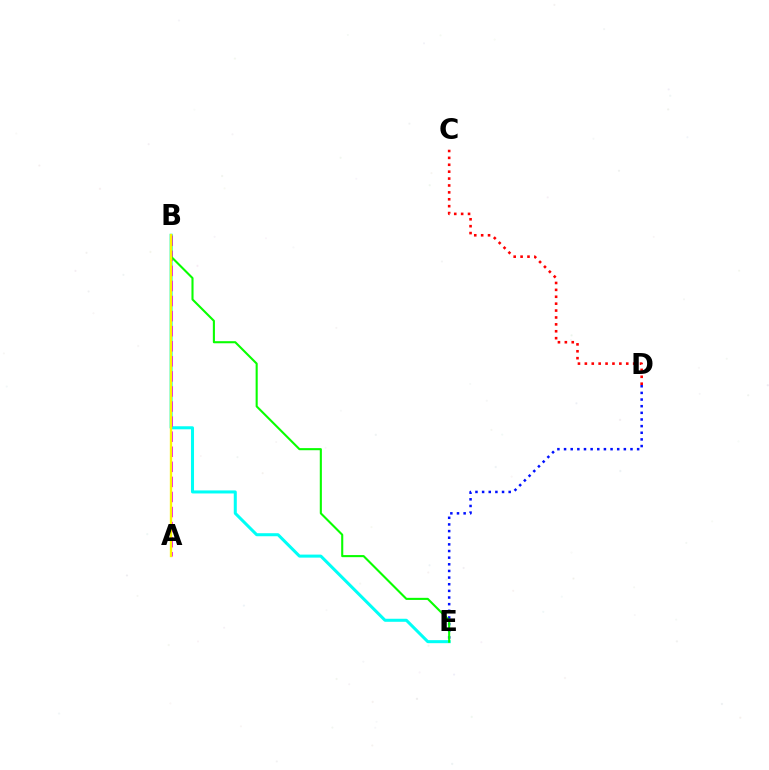{('B', 'E'): [{'color': '#00fff6', 'line_style': 'solid', 'thickness': 2.18}, {'color': '#08ff00', 'line_style': 'solid', 'thickness': 1.51}], ('A', 'B'): [{'color': '#ee00ff', 'line_style': 'dashed', 'thickness': 2.05}, {'color': '#fcf500', 'line_style': 'solid', 'thickness': 1.67}], ('D', 'E'): [{'color': '#0010ff', 'line_style': 'dotted', 'thickness': 1.81}], ('C', 'D'): [{'color': '#ff0000', 'line_style': 'dotted', 'thickness': 1.87}]}